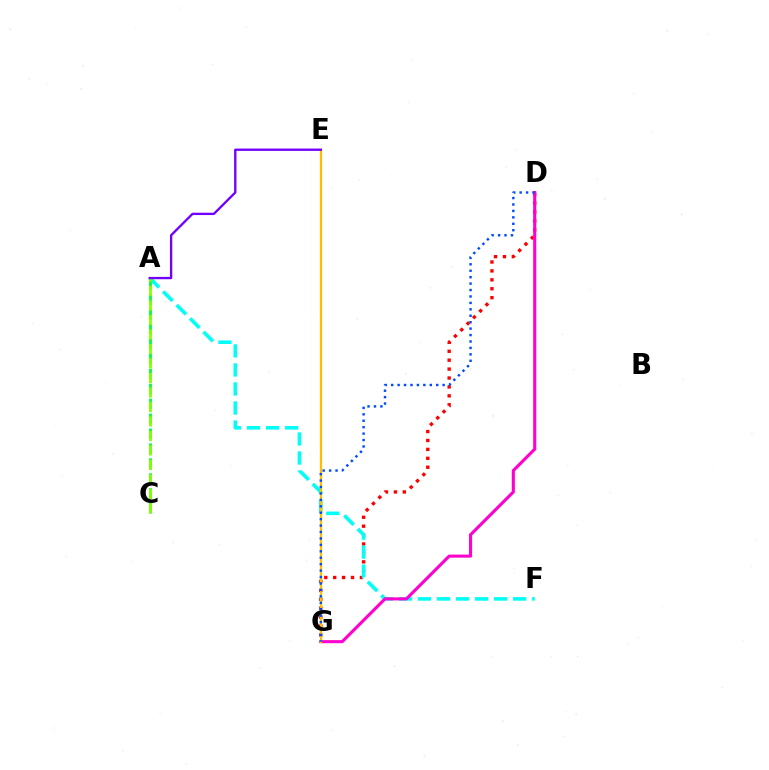{('D', 'G'): [{'color': '#ff0000', 'line_style': 'dotted', 'thickness': 2.42}, {'color': '#ff00cf', 'line_style': 'solid', 'thickness': 2.22}, {'color': '#004bff', 'line_style': 'dotted', 'thickness': 1.75}], ('A', 'F'): [{'color': '#00fff6', 'line_style': 'dashed', 'thickness': 2.59}], ('A', 'C'): [{'color': '#00ff39', 'line_style': 'dashed', 'thickness': 2.03}, {'color': '#84ff00', 'line_style': 'dashed', 'thickness': 1.97}], ('E', 'G'): [{'color': '#ffbd00', 'line_style': 'solid', 'thickness': 1.6}], ('A', 'E'): [{'color': '#7200ff', 'line_style': 'solid', 'thickness': 1.69}]}